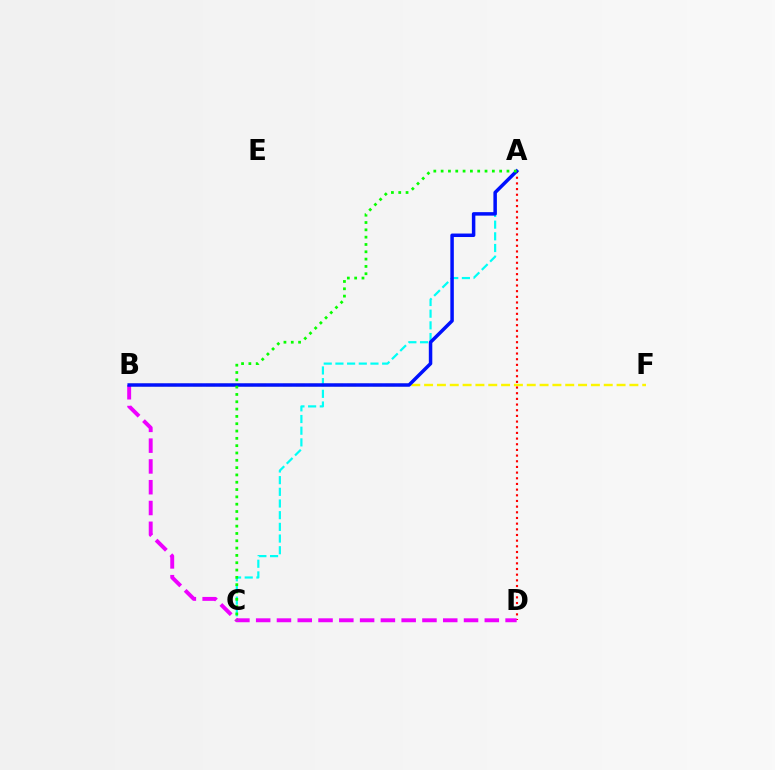{('A', 'C'): [{'color': '#00fff6', 'line_style': 'dashed', 'thickness': 1.59}, {'color': '#08ff00', 'line_style': 'dotted', 'thickness': 1.99}], ('B', 'F'): [{'color': '#fcf500', 'line_style': 'dashed', 'thickness': 1.74}], ('A', 'D'): [{'color': '#ff0000', 'line_style': 'dotted', 'thickness': 1.54}], ('B', 'D'): [{'color': '#ee00ff', 'line_style': 'dashed', 'thickness': 2.82}], ('A', 'B'): [{'color': '#0010ff', 'line_style': 'solid', 'thickness': 2.51}]}